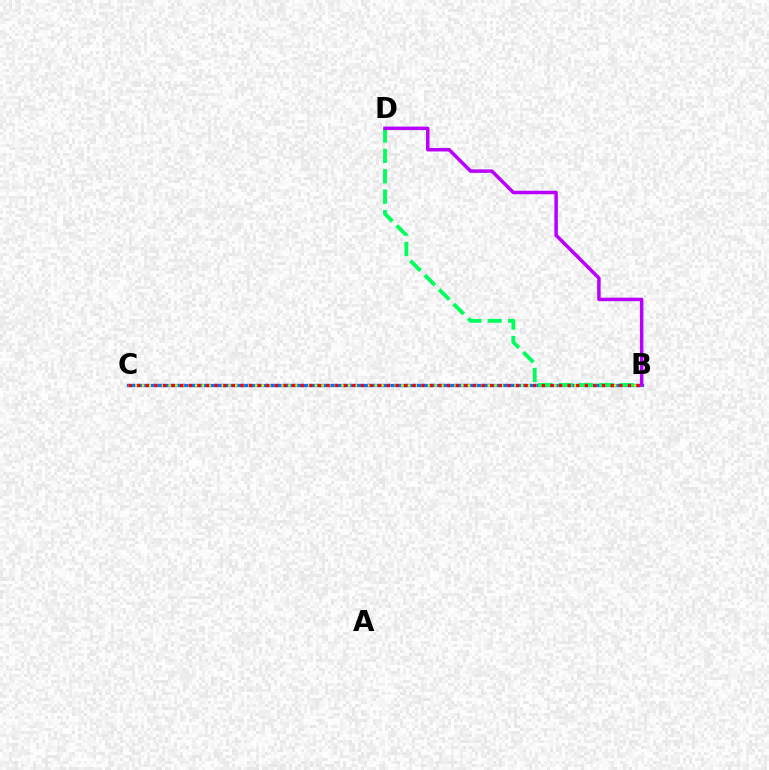{('B', 'C'): [{'color': '#0074ff', 'line_style': 'solid', 'thickness': 2.35}, {'color': '#d1ff00', 'line_style': 'dotted', 'thickness': 1.81}, {'color': '#ff0000', 'line_style': 'dotted', 'thickness': 2.34}], ('B', 'D'): [{'color': '#00ff5c', 'line_style': 'dashed', 'thickness': 2.77}, {'color': '#b900ff', 'line_style': 'solid', 'thickness': 2.51}]}